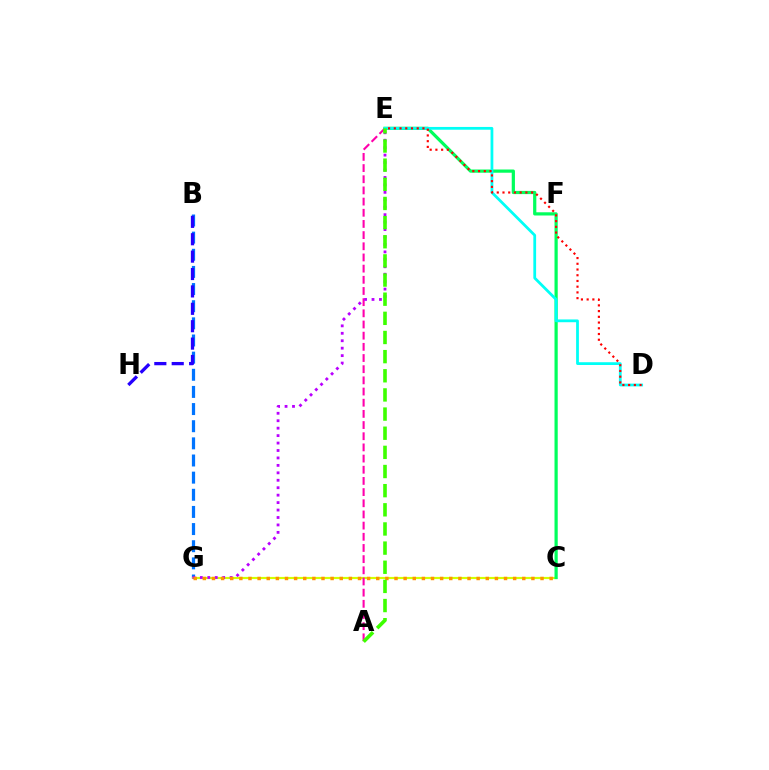{('B', 'G'): [{'color': '#0074ff', 'line_style': 'dashed', 'thickness': 2.33}], ('C', 'G'): [{'color': '#d1ff00', 'line_style': 'solid', 'thickness': 1.56}, {'color': '#ff9400', 'line_style': 'dotted', 'thickness': 2.48}], ('B', 'H'): [{'color': '#2500ff', 'line_style': 'dashed', 'thickness': 2.36}], ('C', 'E'): [{'color': '#00ff5c', 'line_style': 'solid', 'thickness': 2.32}], ('A', 'E'): [{'color': '#ff00ac', 'line_style': 'dashed', 'thickness': 1.52}, {'color': '#3dff00', 'line_style': 'dashed', 'thickness': 2.6}], ('E', 'G'): [{'color': '#b900ff', 'line_style': 'dotted', 'thickness': 2.02}], ('D', 'E'): [{'color': '#00fff6', 'line_style': 'solid', 'thickness': 2.0}, {'color': '#ff0000', 'line_style': 'dotted', 'thickness': 1.56}]}